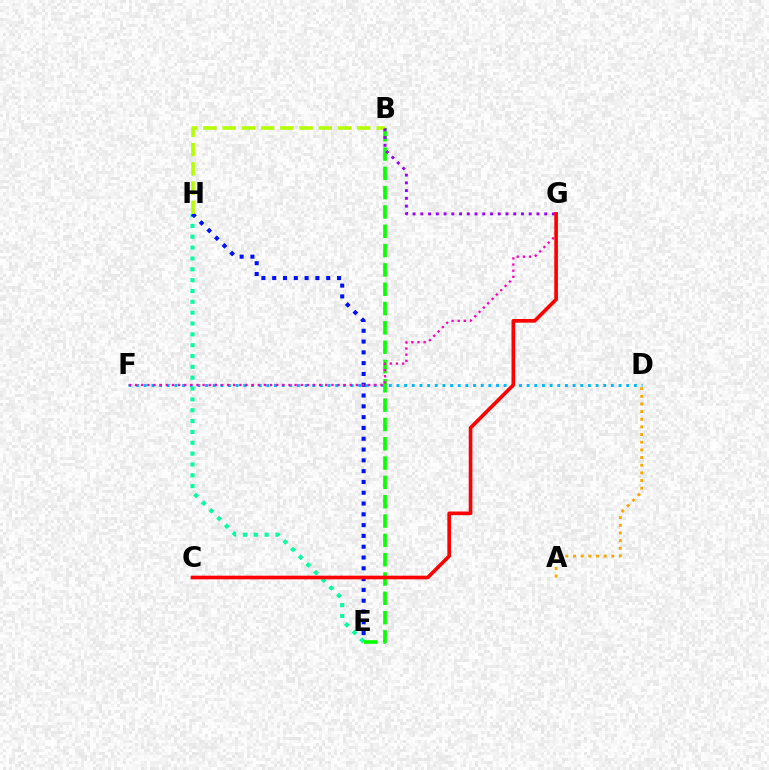{('D', 'F'): [{'color': '#00b5ff', 'line_style': 'dotted', 'thickness': 2.08}], ('E', 'H'): [{'color': '#00ff9d', 'line_style': 'dotted', 'thickness': 2.95}, {'color': '#0010ff', 'line_style': 'dotted', 'thickness': 2.93}], ('A', 'D'): [{'color': '#ffa500', 'line_style': 'dotted', 'thickness': 2.08}], ('B', 'E'): [{'color': '#08ff00', 'line_style': 'dashed', 'thickness': 2.62}], ('F', 'G'): [{'color': '#ff00bd', 'line_style': 'dotted', 'thickness': 1.67}], ('B', 'H'): [{'color': '#b3ff00', 'line_style': 'dashed', 'thickness': 2.61}], ('B', 'G'): [{'color': '#9b00ff', 'line_style': 'dotted', 'thickness': 2.1}], ('C', 'G'): [{'color': '#ff0000', 'line_style': 'solid', 'thickness': 2.62}]}